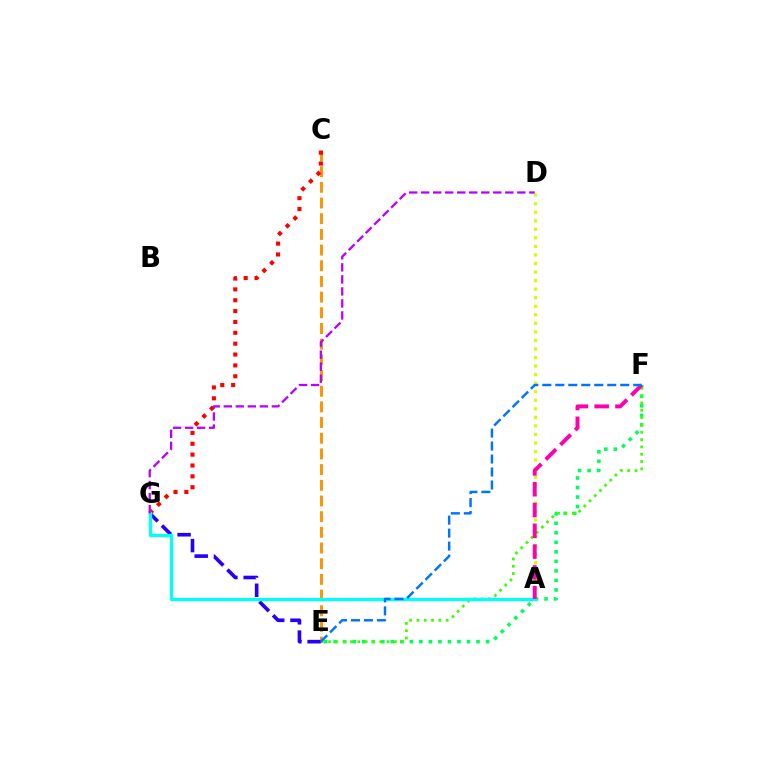{('E', 'F'): [{'color': '#00ff5c', 'line_style': 'dotted', 'thickness': 2.59}, {'color': '#3dff00', 'line_style': 'dotted', 'thickness': 1.99}, {'color': '#0074ff', 'line_style': 'dashed', 'thickness': 1.76}], ('C', 'E'): [{'color': '#ff9400', 'line_style': 'dashed', 'thickness': 2.13}], ('C', 'G'): [{'color': '#ff0000', 'line_style': 'dotted', 'thickness': 2.95}], ('E', 'G'): [{'color': '#2500ff', 'line_style': 'dashed', 'thickness': 2.62}], ('A', 'D'): [{'color': '#d1ff00', 'line_style': 'dotted', 'thickness': 2.32}], ('A', 'G'): [{'color': '#00fff6', 'line_style': 'solid', 'thickness': 2.4}], ('D', 'G'): [{'color': '#b900ff', 'line_style': 'dashed', 'thickness': 1.63}], ('A', 'F'): [{'color': '#ff00ac', 'line_style': 'dashed', 'thickness': 2.82}]}